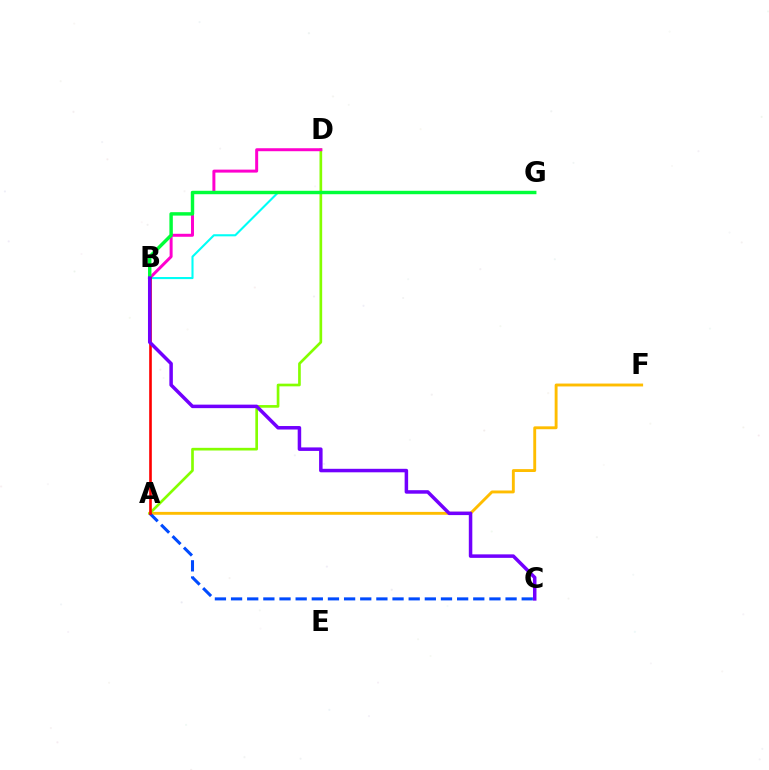{('A', 'F'): [{'color': '#ffbd00', 'line_style': 'solid', 'thickness': 2.08}], ('A', 'D'): [{'color': '#84ff00', 'line_style': 'solid', 'thickness': 1.92}], ('A', 'C'): [{'color': '#004bff', 'line_style': 'dashed', 'thickness': 2.19}], ('B', 'G'): [{'color': '#00fff6', 'line_style': 'solid', 'thickness': 1.52}, {'color': '#00ff39', 'line_style': 'solid', 'thickness': 2.47}], ('B', 'D'): [{'color': '#ff00cf', 'line_style': 'solid', 'thickness': 2.14}], ('A', 'B'): [{'color': '#ff0000', 'line_style': 'solid', 'thickness': 1.89}], ('B', 'C'): [{'color': '#7200ff', 'line_style': 'solid', 'thickness': 2.52}]}